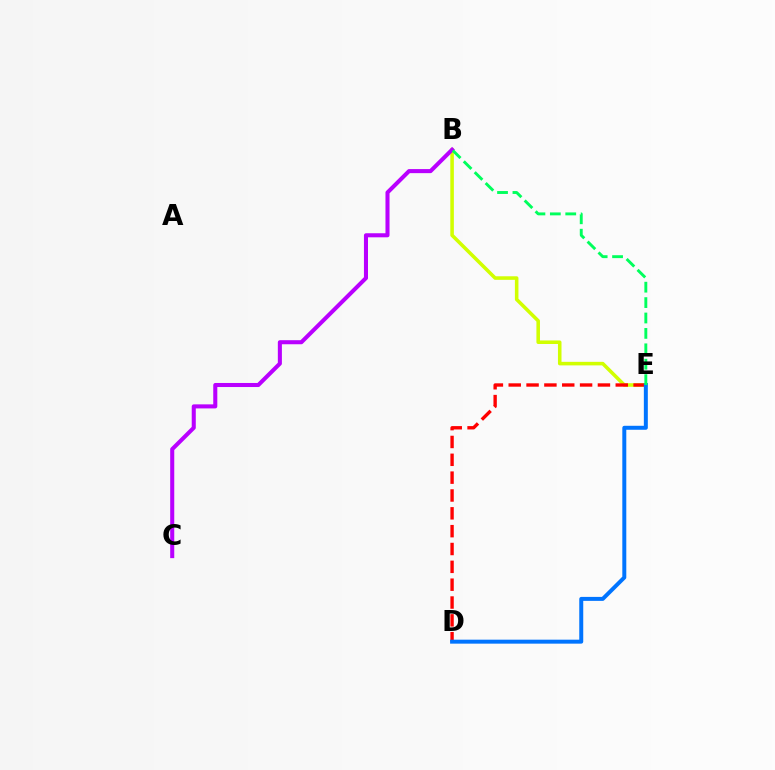{('B', 'E'): [{'color': '#d1ff00', 'line_style': 'solid', 'thickness': 2.56}, {'color': '#00ff5c', 'line_style': 'dashed', 'thickness': 2.09}], ('D', 'E'): [{'color': '#ff0000', 'line_style': 'dashed', 'thickness': 2.42}, {'color': '#0074ff', 'line_style': 'solid', 'thickness': 2.86}], ('B', 'C'): [{'color': '#b900ff', 'line_style': 'solid', 'thickness': 2.92}]}